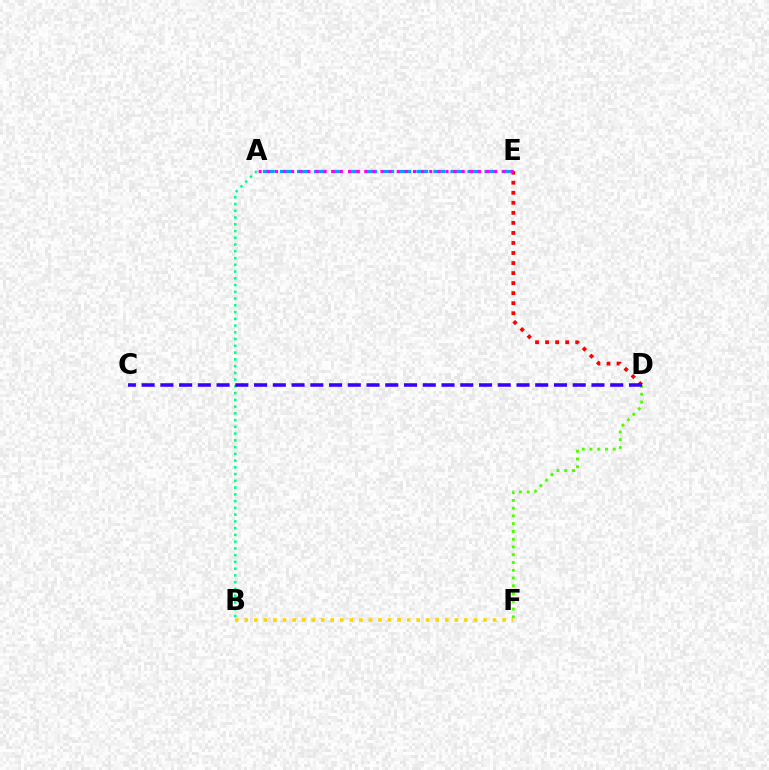{('B', 'F'): [{'color': '#ffd500', 'line_style': 'dotted', 'thickness': 2.59}], ('A', 'B'): [{'color': '#00ff86', 'line_style': 'dotted', 'thickness': 1.83}], ('A', 'E'): [{'color': '#009eff', 'line_style': 'dashed', 'thickness': 2.32}, {'color': '#ff00ed', 'line_style': 'dotted', 'thickness': 2.21}], ('D', 'F'): [{'color': '#4fff00', 'line_style': 'dotted', 'thickness': 2.11}], ('D', 'E'): [{'color': '#ff0000', 'line_style': 'dotted', 'thickness': 2.73}], ('C', 'D'): [{'color': '#3700ff', 'line_style': 'dashed', 'thickness': 2.55}]}